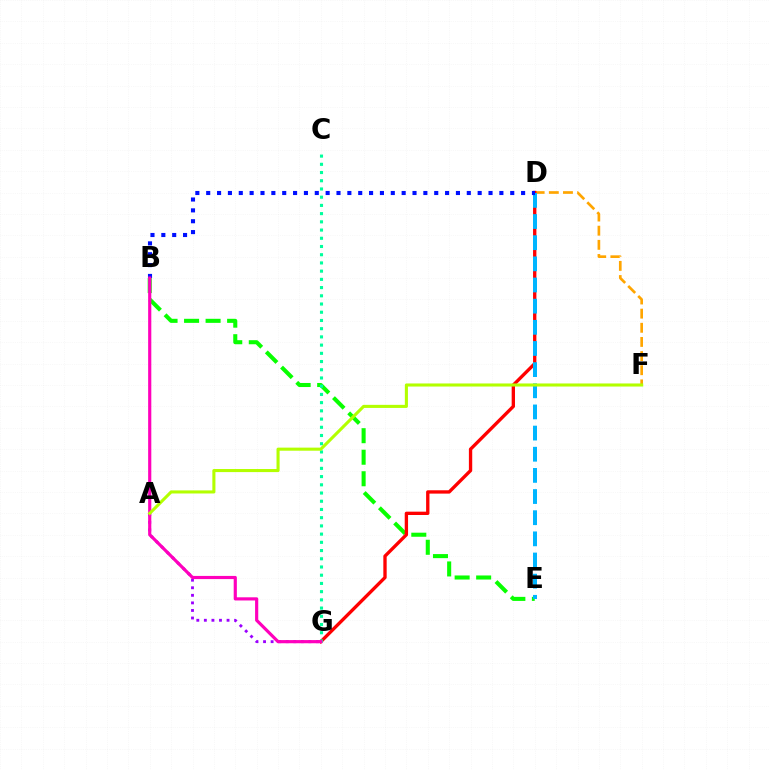{('B', 'E'): [{'color': '#08ff00', 'line_style': 'dashed', 'thickness': 2.92}], ('A', 'G'): [{'color': '#9b00ff', 'line_style': 'dotted', 'thickness': 2.05}], ('D', 'F'): [{'color': '#ffa500', 'line_style': 'dashed', 'thickness': 1.92}], ('D', 'G'): [{'color': '#ff0000', 'line_style': 'solid', 'thickness': 2.4}], ('D', 'E'): [{'color': '#00b5ff', 'line_style': 'dashed', 'thickness': 2.87}], ('B', 'D'): [{'color': '#0010ff', 'line_style': 'dotted', 'thickness': 2.95}], ('C', 'G'): [{'color': '#00ff9d', 'line_style': 'dotted', 'thickness': 2.23}], ('B', 'G'): [{'color': '#ff00bd', 'line_style': 'solid', 'thickness': 2.28}], ('A', 'F'): [{'color': '#b3ff00', 'line_style': 'solid', 'thickness': 2.22}]}